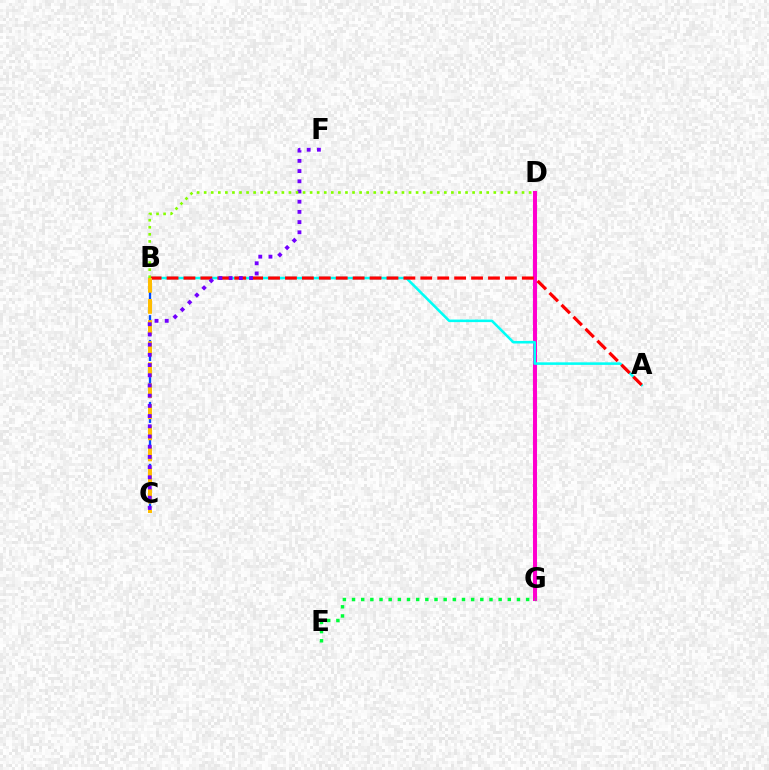{('D', 'G'): [{'color': '#ff00cf', 'line_style': 'solid', 'thickness': 2.92}], ('A', 'B'): [{'color': '#00fff6', 'line_style': 'solid', 'thickness': 1.84}, {'color': '#ff0000', 'line_style': 'dashed', 'thickness': 2.3}], ('B', 'C'): [{'color': '#004bff', 'line_style': 'dashed', 'thickness': 1.68}, {'color': '#ffbd00', 'line_style': 'dashed', 'thickness': 2.86}], ('E', 'G'): [{'color': '#00ff39', 'line_style': 'dotted', 'thickness': 2.49}], ('C', 'F'): [{'color': '#7200ff', 'line_style': 'dotted', 'thickness': 2.77}], ('B', 'D'): [{'color': '#84ff00', 'line_style': 'dotted', 'thickness': 1.92}]}